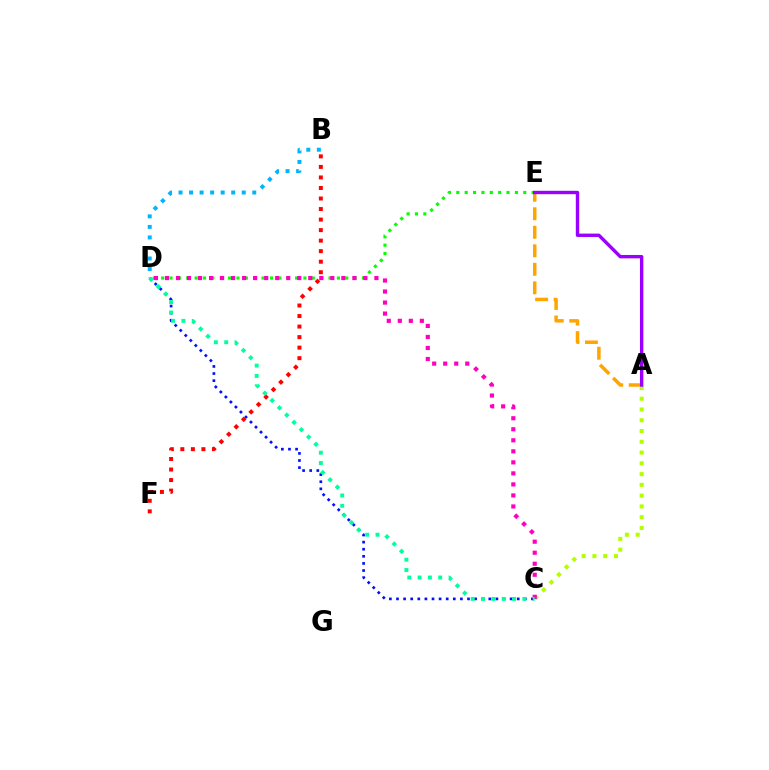{('C', 'D'): [{'color': '#0010ff', 'line_style': 'dotted', 'thickness': 1.93}, {'color': '#ff00bd', 'line_style': 'dotted', 'thickness': 3.0}, {'color': '#00ff9d', 'line_style': 'dotted', 'thickness': 2.81}], ('D', 'E'): [{'color': '#08ff00', 'line_style': 'dotted', 'thickness': 2.27}], ('A', 'E'): [{'color': '#ffa500', 'line_style': 'dashed', 'thickness': 2.52}, {'color': '#9b00ff', 'line_style': 'solid', 'thickness': 2.44}], ('B', 'F'): [{'color': '#ff0000', 'line_style': 'dotted', 'thickness': 2.86}], ('A', 'C'): [{'color': '#b3ff00', 'line_style': 'dotted', 'thickness': 2.93}], ('B', 'D'): [{'color': '#00b5ff', 'line_style': 'dotted', 'thickness': 2.86}]}